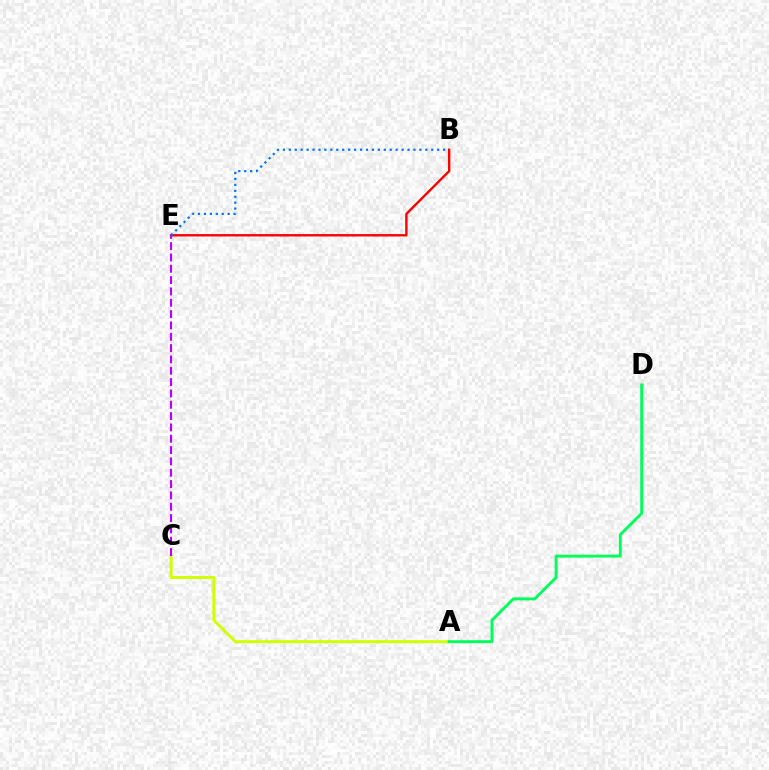{('B', 'E'): [{'color': '#ff0000', 'line_style': 'solid', 'thickness': 1.72}, {'color': '#0074ff', 'line_style': 'dotted', 'thickness': 1.61}], ('A', 'C'): [{'color': '#d1ff00', 'line_style': 'solid', 'thickness': 2.15}], ('A', 'D'): [{'color': '#00ff5c', 'line_style': 'solid', 'thickness': 2.1}], ('C', 'E'): [{'color': '#b900ff', 'line_style': 'dashed', 'thickness': 1.54}]}